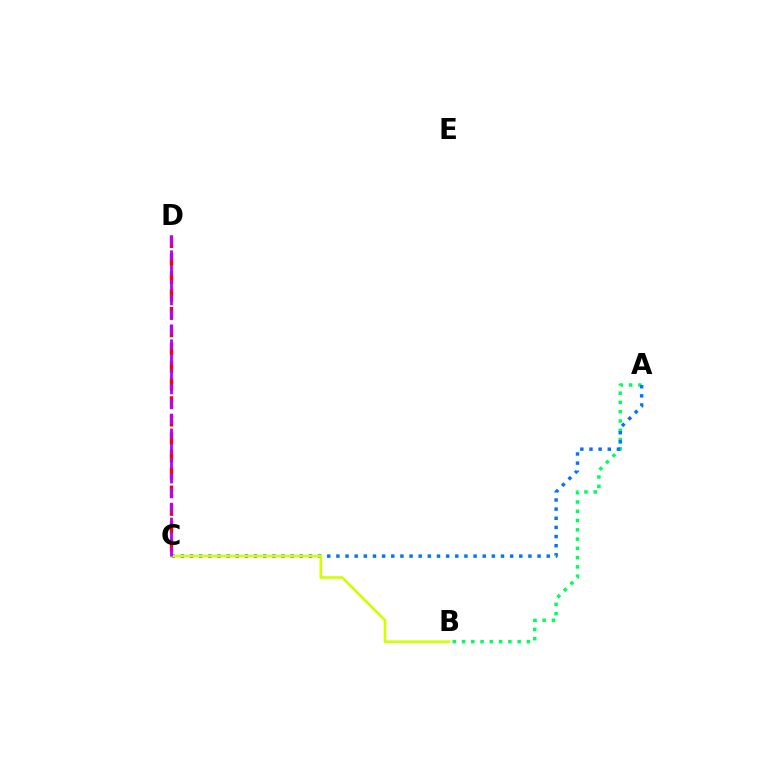{('C', 'D'): [{'color': '#ff0000', 'line_style': 'dashed', 'thickness': 2.43}, {'color': '#b900ff', 'line_style': 'dashed', 'thickness': 2.02}], ('A', 'B'): [{'color': '#00ff5c', 'line_style': 'dotted', 'thickness': 2.52}], ('A', 'C'): [{'color': '#0074ff', 'line_style': 'dotted', 'thickness': 2.48}], ('B', 'C'): [{'color': '#d1ff00', 'line_style': 'solid', 'thickness': 1.9}]}